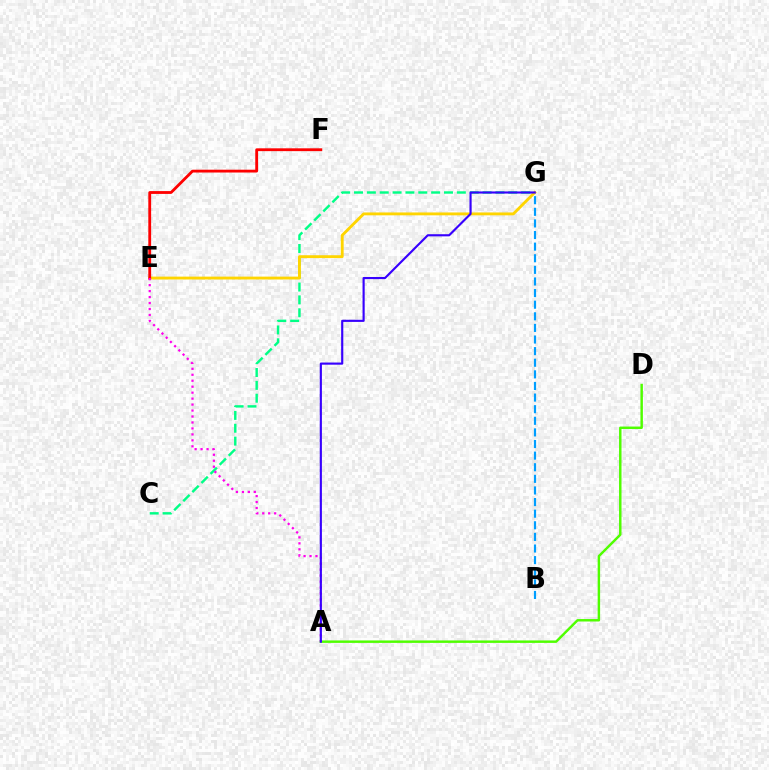{('C', 'G'): [{'color': '#00ff86', 'line_style': 'dashed', 'thickness': 1.75}], ('E', 'G'): [{'color': '#ffd500', 'line_style': 'solid', 'thickness': 2.07}], ('B', 'G'): [{'color': '#009eff', 'line_style': 'dashed', 'thickness': 1.58}], ('E', 'F'): [{'color': '#ff0000', 'line_style': 'solid', 'thickness': 2.03}], ('A', 'D'): [{'color': '#4fff00', 'line_style': 'solid', 'thickness': 1.77}], ('A', 'E'): [{'color': '#ff00ed', 'line_style': 'dotted', 'thickness': 1.62}], ('A', 'G'): [{'color': '#3700ff', 'line_style': 'solid', 'thickness': 1.54}]}